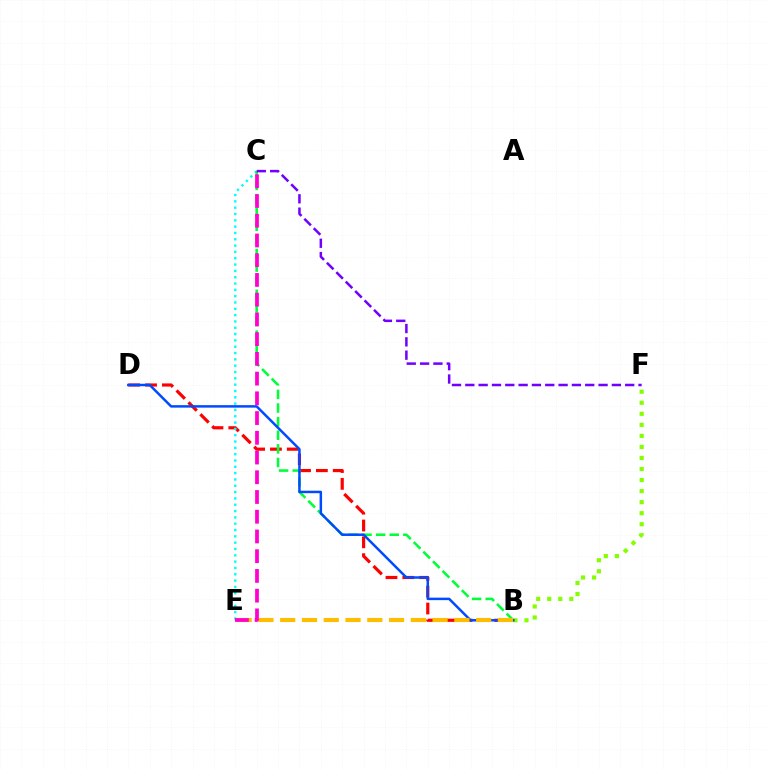{('B', 'D'): [{'color': '#ff0000', 'line_style': 'dashed', 'thickness': 2.29}, {'color': '#004bff', 'line_style': 'solid', 'thickness': 1.79}], ('C', 'E'): [{'color': '#00fff6', 'line_style': 'dotted', 'thickness': 1.72}, {'color': '#ff00cf', 'line_style': 'dashed', 'thickness': 2.68}], ('B', 'C'): [{'color': '#00ff39', 'line_style': 'dashed', 'thickness': 1.85}], ('B', 'F'): [{'color': '#84ff00', 'line_style': 'dotted', 'thickness': 3.0}], ('B', 'E'): [{'color': '#ffbd00', 'line_style': 'dashed', 'thickness': 2.96}], ('C', 'F'): [{'color': '#7200ff', 'line_style': 'dashed', 'thickness': 1.81}]}